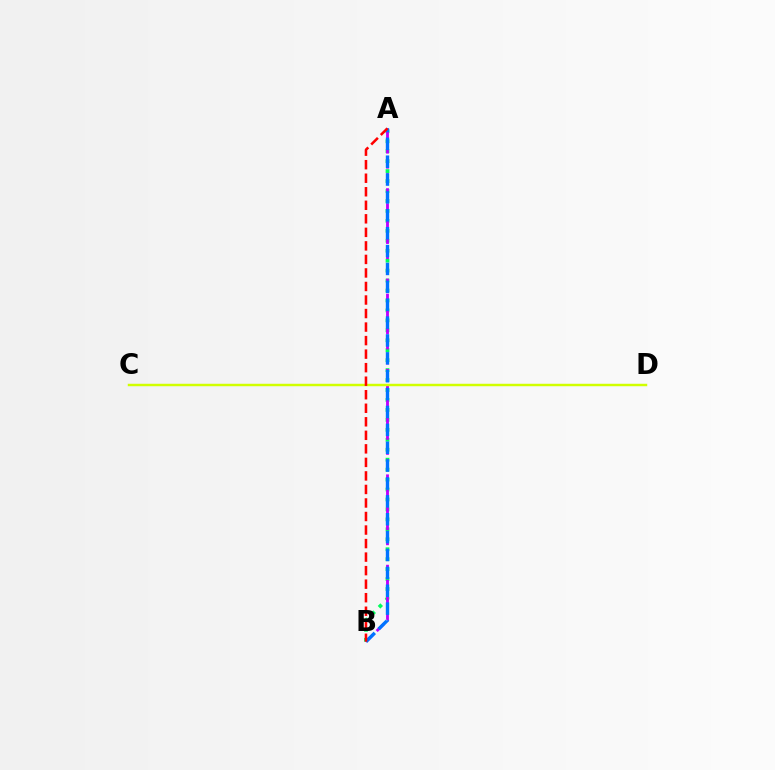{('A', 'B'): [{'color': '#00ff5c', 'line_style': 'dotted', 'thickness': 2.7}, {'color': '#b900ff', 'line_style': 'dashed', 'thickness': 2.05}, {'color': '#0074ff', 'line_style': 'dashed', 'thickness': 2.43}, {'color': '#ff0000', 'line_style': 'dashed', 'thickness': 1.84}], ('C', 'D'): [{'color': '#d1ff00', 'line_style': 'solid', 'thickness': 1.76}]}